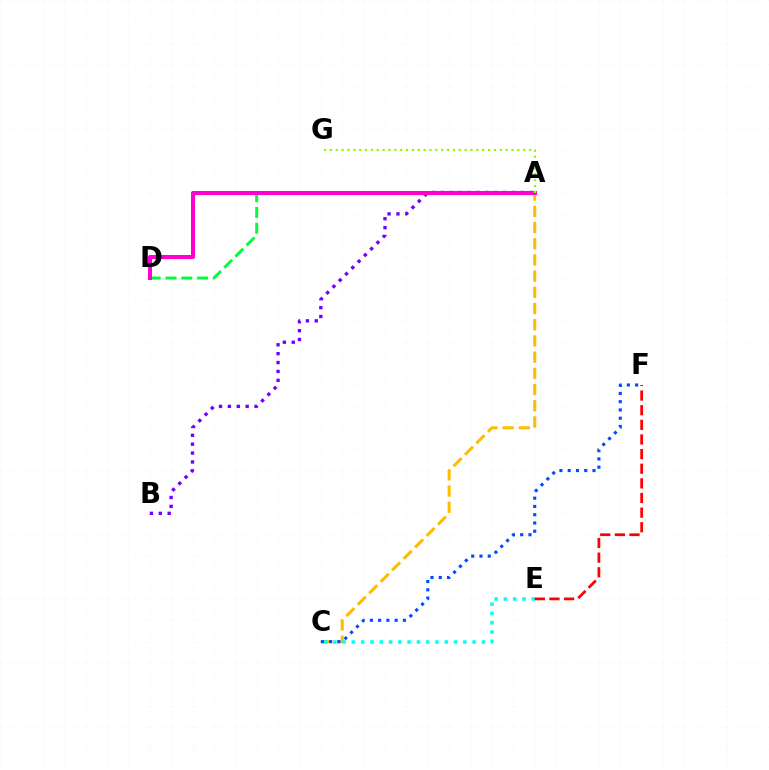{('A', 'D'): [{'color': '#00ff39', 'line_style': 'dashed', 'thickness': 2.14}, {'color': '#ff00cf', 'line_style': 'solid', 'thickness': 2.92}], ('A', 'B'): [{'color': '#7200ff', 'line_style': 'dotted', 'thickness': 2.41}], ('A', 'C'): [{'color': '#ffbd00', 'line_style': 'dashed', 'thickness': 2.2}], ('C', 'E'): [{'color': '#00fff6', 'line_style': 'dotted', 'thickness': 2.52}], ('A', 'G'): [{'color': '#84ff00', 'line_style': 'dotted', 'thickness': 1.59}], ('C', 'F'): [{'color': '#004bff', 'line_style': 'dotted', 'thickness': 2.24}], ('E', 'F'): [{'color': '#ff0000', 'line_style': 'dashed', 'thickness': 1.99}]}